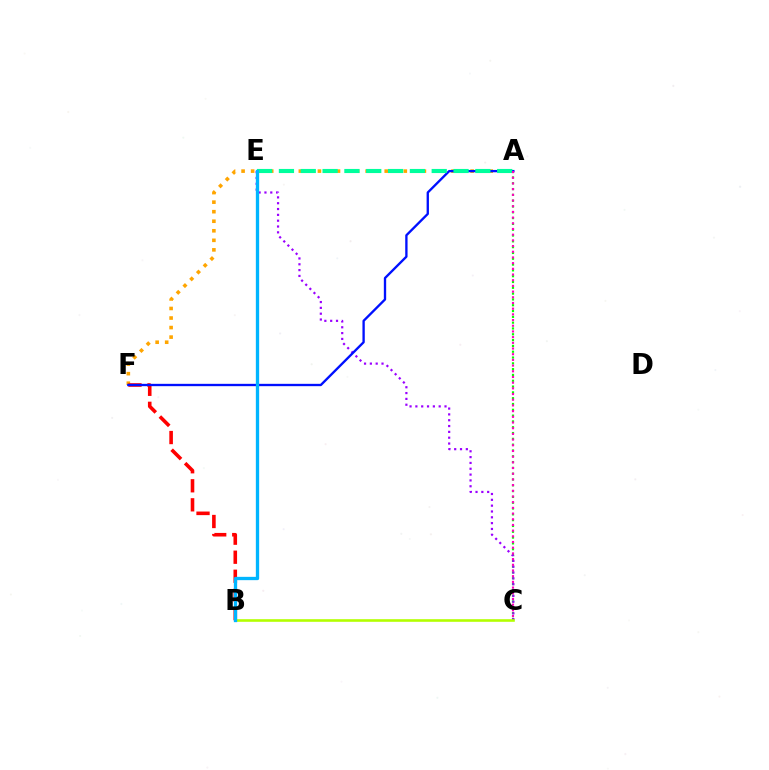{('A', 'C'): [{'color': '#08ff00', 'line_style': 'dotted', 'thickness': 1.58}, {'color': '#ff00bd', 'line_style': 'dotted', 'thickness': 1.55}], ('C', 'E'): [{'color': '#9b00ff', 'line_style': 'dotted', 'thickness': 1.58}], ('A', 'F'): [{'color': '#ffa500', 'line_style': 'dotted', 'thickness': 2.59}, {'color': '#0010ff', 'line_style': 'solid', 'thickness': 1.68}], ('B', 'F'): [{'color': '#ff0000', 'line_style': 'dashed', 'thickness': 2.59}], ('A', 'E'): [{'color': '#00ff9d', 'line_style': 'dashed', 'thickness': 2.96}], ('B', 'C'): [{'color': '#b3ff00', 'line_style': 'solid', 'thickness': 1.88}], ('B', 'E'): [{'color': '#00b5ff', 'line_style': 'solid', 'thickness': 2.38}]}